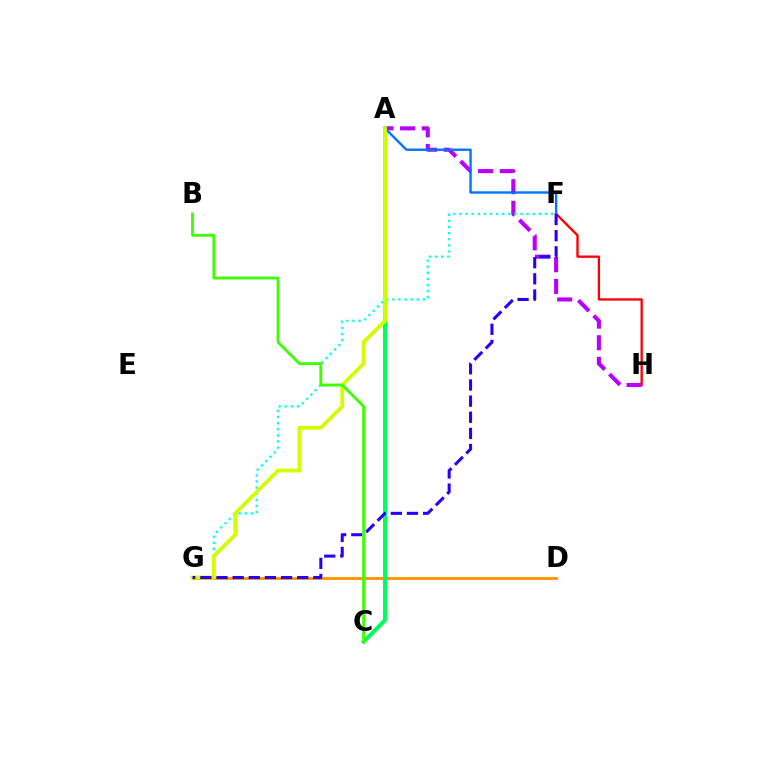{('F', 'H'): [{'color': '#ff0000', 'line_style': 'solid', 'thickness': 1.68}], ('A', 'H'): [{'color': '#b900ff', 'line_style': 'dashed', 'thickness': 2.94}], ('D', 'G'): [{'color': '#ff9400', 'line_style': 'solid', 'thickness': 2.07}], ('A', 'C'): [{'color': '#ff00ac', 'line_style': 'dotted', 'thickness': 1.93}, {'color': '#00ff5c', 'line_style': 'solid', 'thickness': 2.89}], ('A', 'F'): [{'color': '#0074ff', 'line_style': 'solid', 'thickness': 1.71}], ('F', 'G'): [{'color': '#00fff6', 'line_style': 'dotted', 'thickness': 1.66}, {'color': '#2500ff', 'line_style': 'dashed', 'thickness': 2.19}], ('A', 'G'): [{'color': '#d1ff00', 'line_style': 'solid', 'thickness': 2.75}], ('B', 'C'): [{'color': '#3dff00', 'line_style': 'solid', 'thickness': 2.04}]}